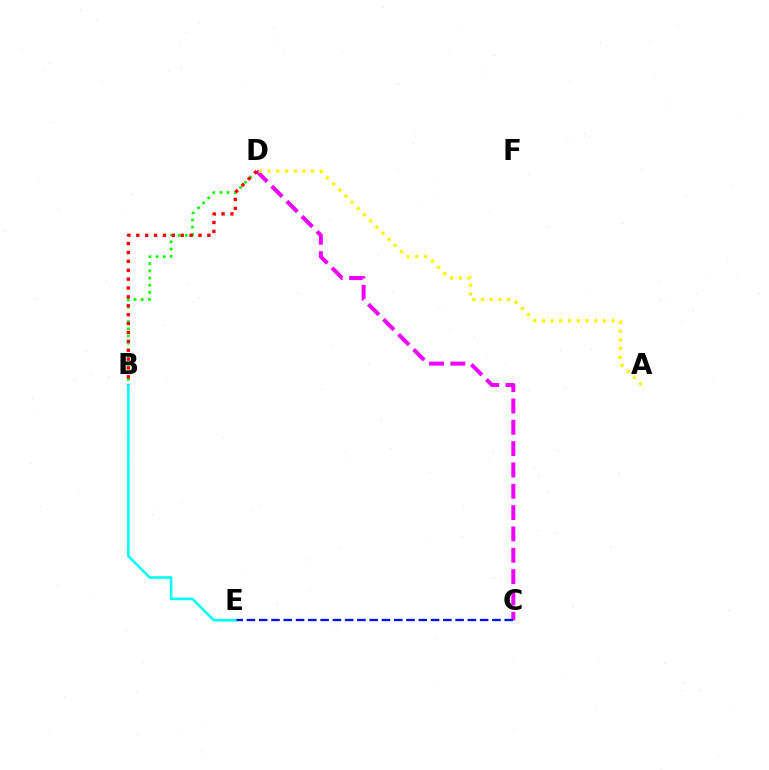{('B', 'D'): [{'color': '#08ff00', 'line_style': 'dotted', 'thickness': 1.96}, {'color': '#ff0000', 'line_style': 'dotted', 'thickness': 2.41}], ('C', 'D'): [{'color': '#ee00ff', 'line_style': 'dashed', 'thickness': 2.9}], ('C', 'E'): [{'color': '#0010ff', 'line_style': 'dashed', 'thickness': 1.67}], ('B', 'E'): [{'color': '#00fff6', 'line_style': 'solid', 'thickness': 1.86}], ('A', 'D'): [{'color': '#fcf500', 'line_style': 'dotted', 'thickness': 2.37}]}